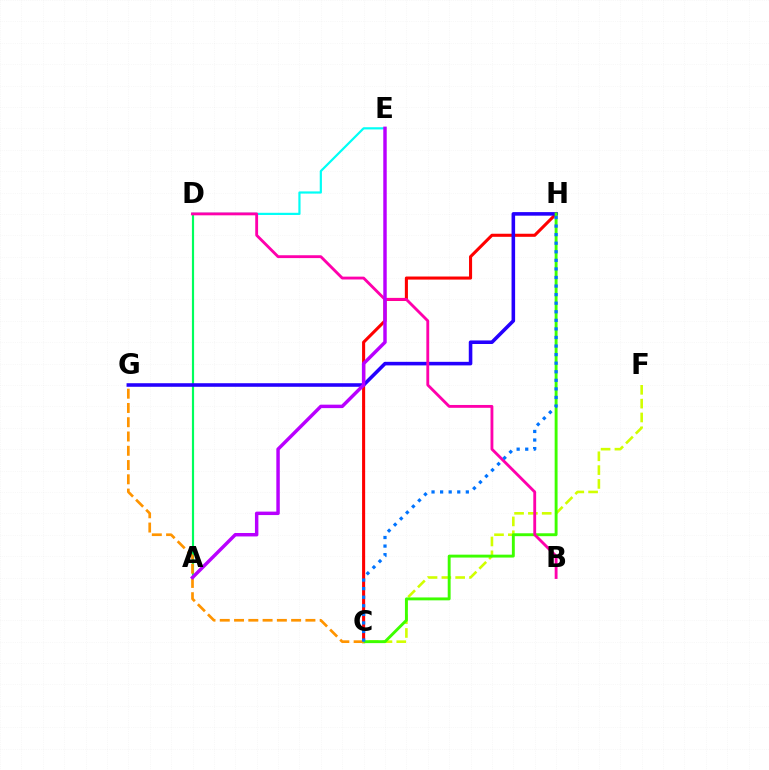{('A', 'D'): [{'color': '#00ff5c', 'line_style': 'solid', 'thickness': 1.57}], ('C', 'F'): [{'color': '#d1ff00', 'line_style': 'dashed', 'thickness': 1.88}], ('C', 'H'): [{'color': '#ff0000', 'line_style': 'solid', 'thickness': 2.21}, {'color': '#3dff00', 'line_style': 'solid', 'thickness': 2.09}, {'color': '#0074ff', 'line_style': 'dotted', 'thickness': 2.33}], ('D', 'E'): [{'color': '#00fff6', 'line_style': 'solid', 'thickness': 1.58}], ('G', 'H'): [{'color': '#2500ff', 'line_style': 'solid', 'thickness': 2.57}], ('B', 'D'): [{'color': '#ff00ac', 'line_style': 'solid', 'thickness': 2.05}], ('C', 'G'): [{'color': '#ff9400', 'line_style': 'dashed', 'thickness': 1.94}], ('A', 'E'): [{'color': '#b900ff', 'line_style': 'solid', 'thickness': 2.48}]}